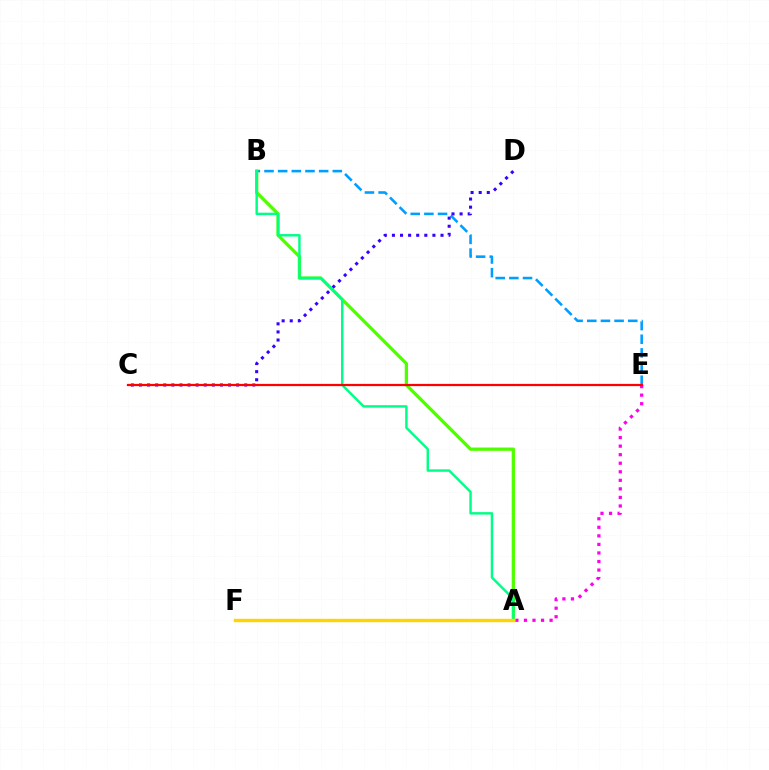{('A', 'E'): [{'color': '#ff00ed', 'line_style': 'dotted', 'thickness': 2.32}], ('B', 'E'): [{'color': '#009eff', 'line_style': 'dashed', 'thickness': 1.86}], ('A', 'B'): [{'color': '#4fff00', 'line_style': 'solid', 'thickness': 2.36}, {'color': '#00ff86', 'line_style': 'solid', 'thickness': 1.76}], ('C', 'D'): [{'color': '#3700ff', 'line_style': 'dotted', 'thickness': 2.2}], ('C', 'E'): [{'color': '#ff0000', 'line_style': 'solid', 'thickness': 1.61}], ('A', 'F'): [{'color': '#ffd500', 'line_style': 'solid', 'thickness': 2.44}]}